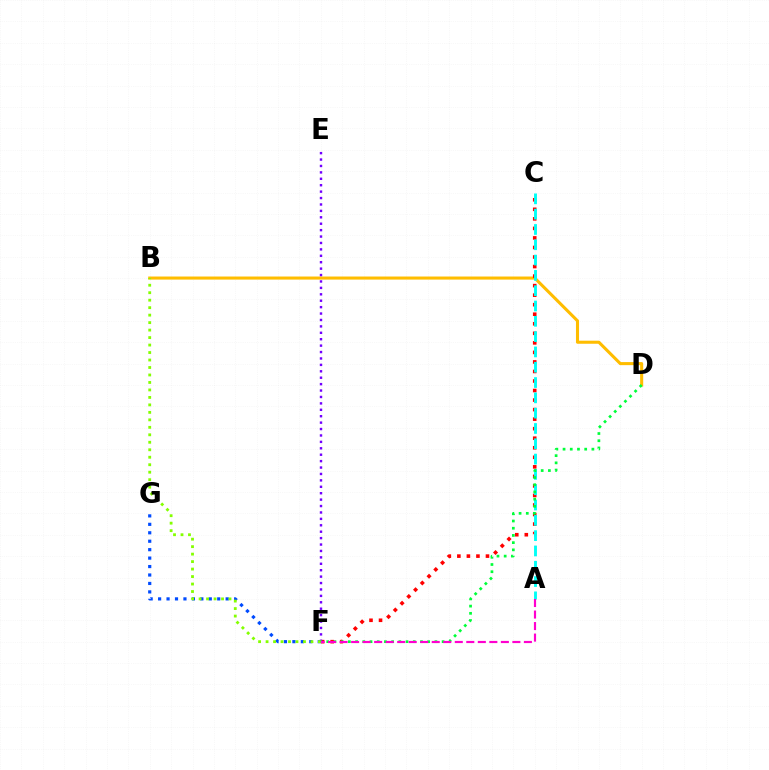{('B', 'D'): [{'color': '#ffbd00', 'line_style': 'solid', 'thickness': 2.21}], ('C', 'F'): [{'color': '#ff0000', 'line_style': 'dotted', 'thickness': 2.59}], ('F', 'G'): [{'color': '#004bff', 'line_style': 'dotted', 'thickness': 2.29}], ('E', 'F'): [{'color': '#7200ff', 'line_style': 'dotted', 'thickness': 1.74}], ('B', 'F'): [{'color': '#84ff00', 'line_style': 'dotted', 'thickness': 2.03}], ('A', 'C'): [{'color': '#00fff6', 'line_style': 'dashed', 'thickness': 2.08}], ('D', 'F'): [{'color': '#00ff39', 'line_style': 'dotted', 'thickness': 1.96}], ('A', 'F'): [{'color': '#ff00cf', 'line_style': 'dashed', 'thickness': 1.56}]}